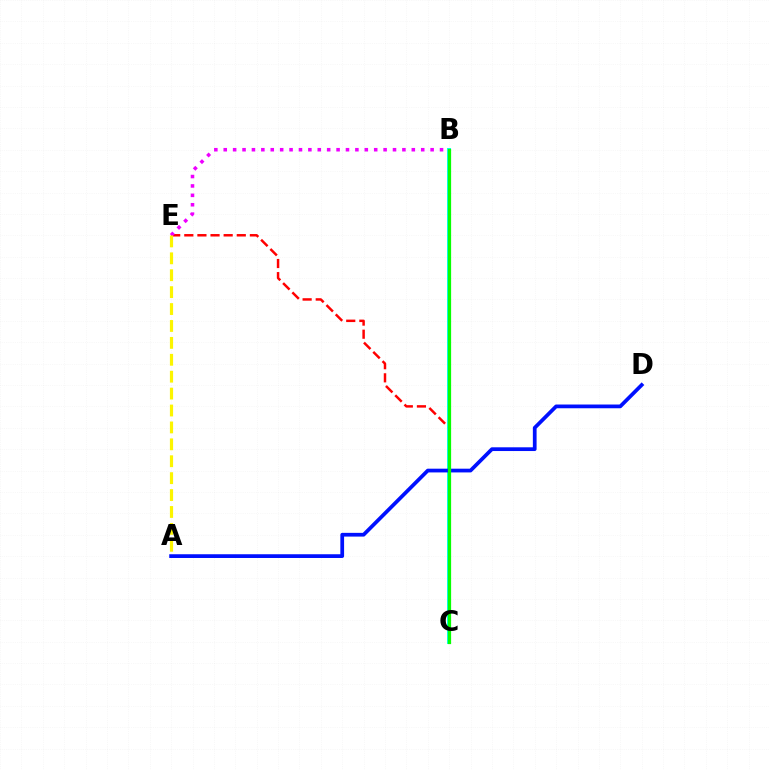{('C', 'E'): [{'color': '#ff0000', 'line_style': 'dashed', 'thickness': 1.78}], ('B', 'C'): [{'color': '#00fff6', 'line_style': 'solid', 'thickness': 2.84}, {'color': '#08ff00', 'line_style': 'solid', 'thickness': 2.33}], ('B', 'E'): [{'color': '#ee00ff', 'line_style': 'dotted', 'thickness': 2.56}], ('A', 'D'): [{'color': '#0010ff', 'line_style': 'solid', 'thickness': 2.69}], ('A', 'E'): [{'color': '#fcf500', 'line_style': 'dashed', 'thickness': 2.3}]}